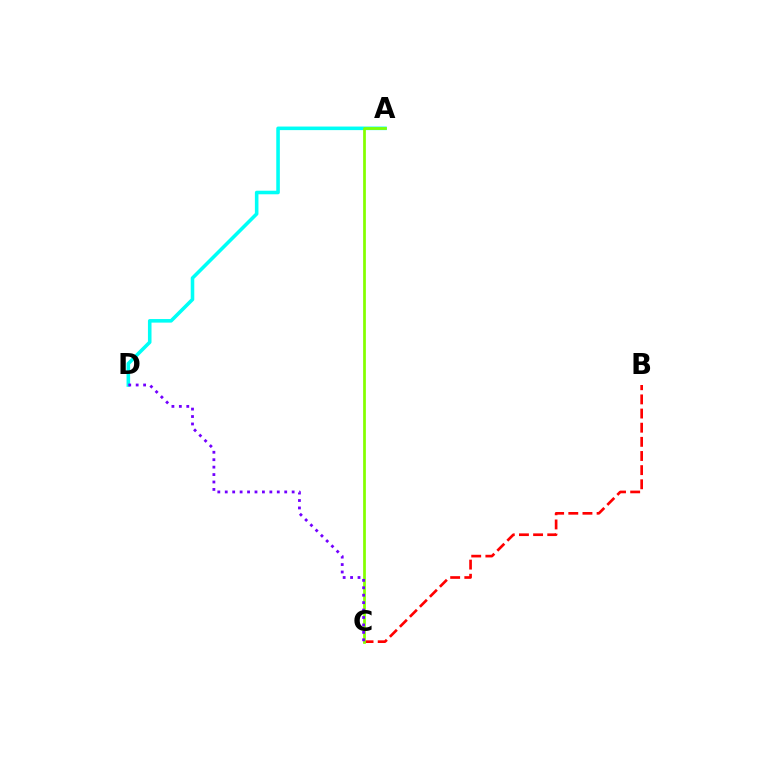{('A', 'D'): [{'color': '#00fff6', 'line_style': 'solid', 'thickness': 2.57}], ('B', 'C'): [{'color': '#ff0000', 'line_style': 'dashed', 'thickness': 1.92}], ('A', 'C'): [{'color': '#84ff00', 'line_style': 'solid', 'thickness': 1.97}], ('C', 'D'): [{'color': '#7200ff', 'line_style': 'dotted', 'thickness': 2.02}]}